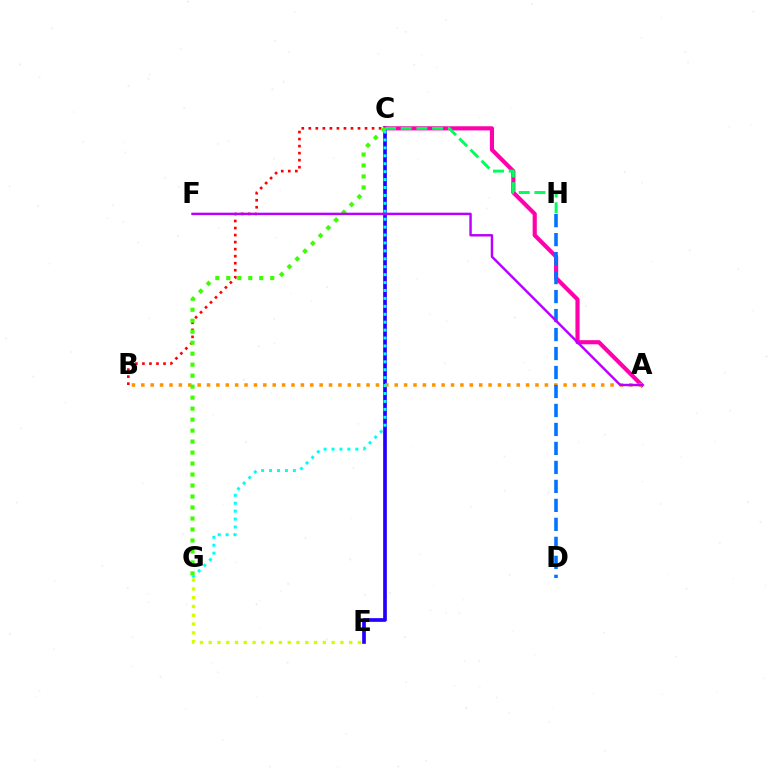{('E', 'G'): [{'color': '#d1ff00', 'line_style': 'dotted', 'thickness': 2.39}], ('C', 'E'): [{'color': '#2500ff', 'line_style': 'solid', 'thickness': 2.65}], ('A', 'C'): [{'color': '#ff00ac', 'line_style': 'solid', 'thickness': 2.97}], ('C', 'H'): [{'color': '#00ff5c', 'line_style': 'dashed', 'thickness': 2.13}], ('B', 'C'): [{'color': '#ff0000', 'line_style': 'dotted', 'thickness': 1.91}], ('A', 'B'): [{'color': '#ff9400', 'line_style': 'dotted', 'thickness': 2.55}], ('D', 'H'): [{'color': '#0074ff', 'line_style': 'dashed', 'thickness': 2.58}], ('C', 'G'): [{'color': '#3dff00', 'line_style': 'dotted', 'thickness': 2.99}, {'color': '#00fff6', 'line_style': 'dotted', 'thickness': 2.15}], ('A', 'F'): [{'color': '#b900ff', 'line_style': 'solid', 'thickness': 1.74}]}